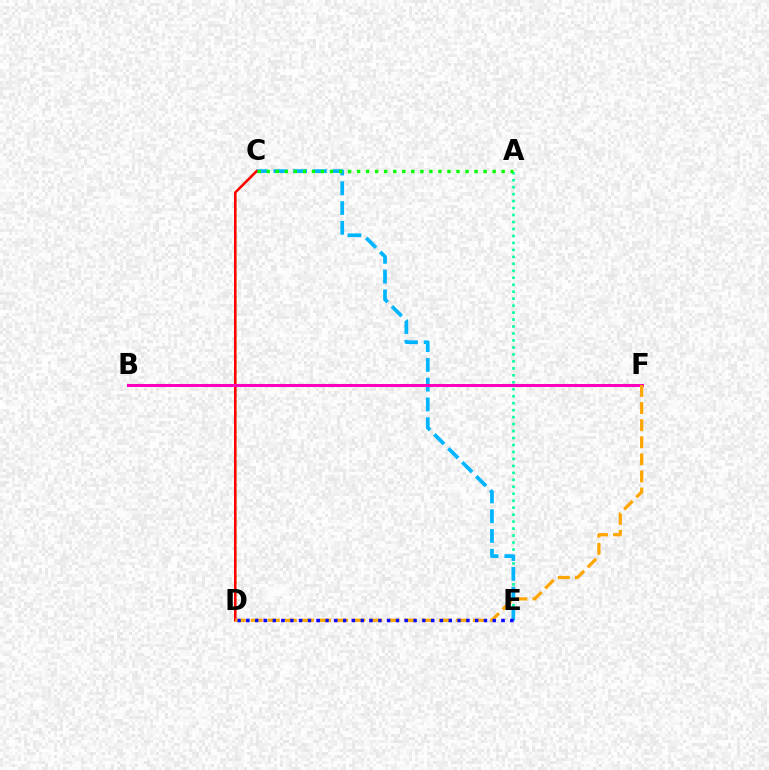{('A', 'E'): [{'color': '#00ff9d', 'line_style': 'dotted', 'thickness': 1.89}], ('C', 'D'): [{'color': '#b3ff00', 'line_style': 'dotted', 'thickness': 1.58}, {'color': '#ff0000', 'line_style': 'solid', 'thickness': 1.83}], ('C', 'E'): [{'color': '#00b5ff', 'line_style': 'dashed', 'thickness': 2.68}], ('D', 'E'): [{'color': '#9b00ff', 'line_style': 'dotted', 'thickness': 2.39}, {'color': '#0010ff', 'line_style': 'dotted', 'thickness': 2.39}], ('B', 'F'): [{'color': '#ff00bd', 'line_style': 'solid', 'thickness': 2.19}], ('D', 'F'): [{'color': '#ffa500', 'line_style': 'dashed', 'thickness': 2.32}], ('A', 'C'): [{'color': '#08ff00', 'line_style': 'dotted', 'thickness': 2.46}]}